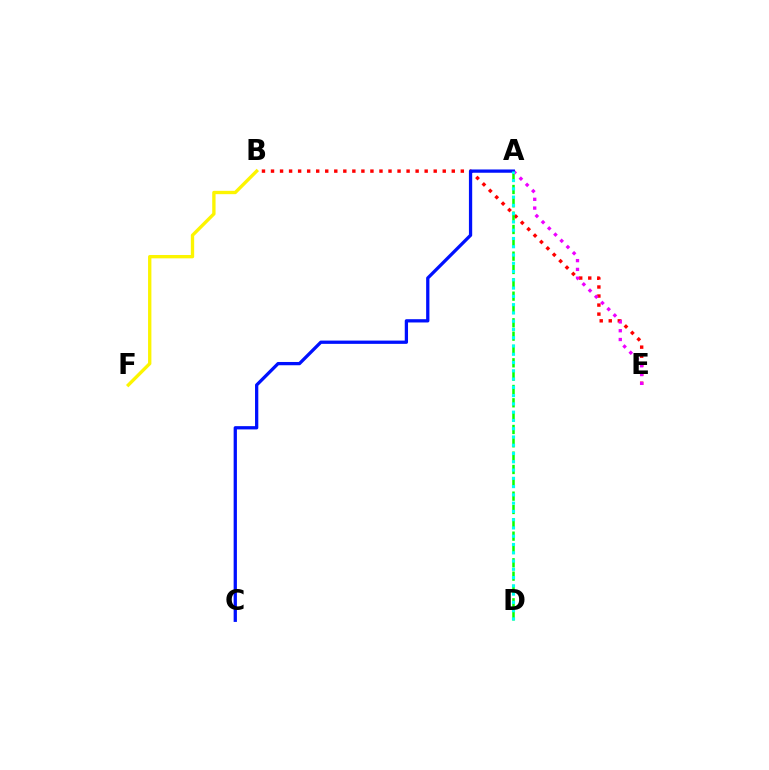{('B', 'F'): [{'color': '#fcf500', 'line_style': 'solid', 'thickness': 2.41}], ('B', 'E'): [{'color': '#ff0000', 'line_style': 'dotted', 'thickness': 2.46}], ('A', 'D'): [{'color': '#08ff00', 'line_style': 'dashed', 'thickness': 1.81}, {'color': '#00fff6', 'line_style': 'dotted', 'thickness': 2.25}], ('A', 'E'): [{'color': '#ee00ff', 'line_style': 'dotted', 'thickness': 2.39}], ('A', 'C'): [{'color': '#0010ff', 'line_style': 'solid', 'thickness': 2.36}]}